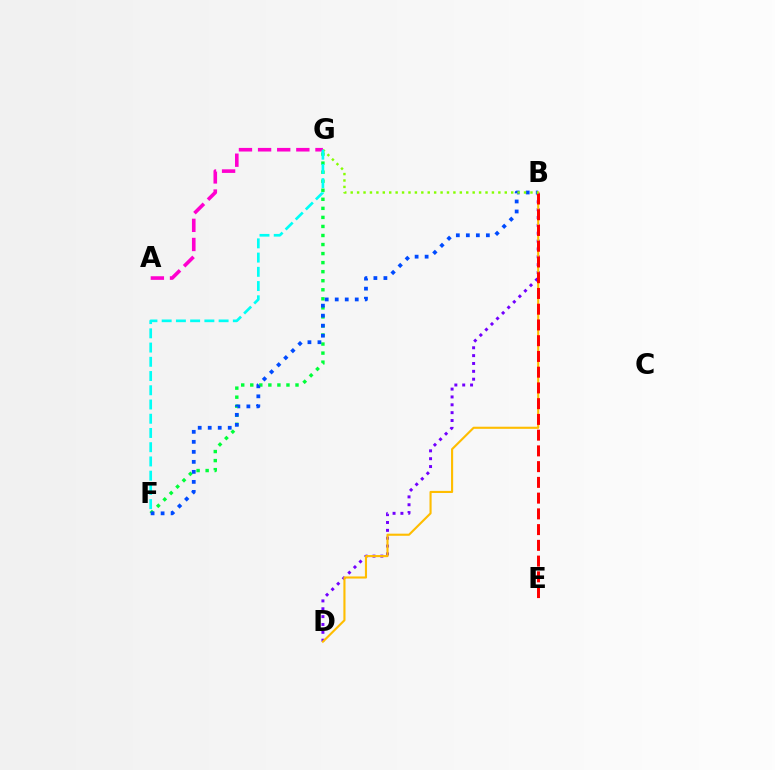{('F', 'G'): [{'color': '#00ff39', 'line_style': 'dotted', 'thickness': 2.46}, {'color': '#00fff6', 'line_style': 'dashed', 'thickness': 1.93}], ('B', 'D'): [{'color': '#7200ff', 'line_style': 'dotted', 'thickness': 2.13}, {'color': '#ffbd00', 'line_style': 'solid', 'thickness': 1.53}], ('B', 'F'): [{'color': '#004bff', 'line_style': 'dotted', 'thickness': 2.72}], ('B', 'E'): [{'color': '#ff0000', 'line_style': 'dashed', 'thickness': 2.14}], ('B', 'G'): [{'color': '#84ff00', 'line_style': 'dotted', 'thickness': 1.74}], ('A', 'G'): [{'color': '#ff00cf', 'line_style': 'dashed', 'thickness': 2.6}]}